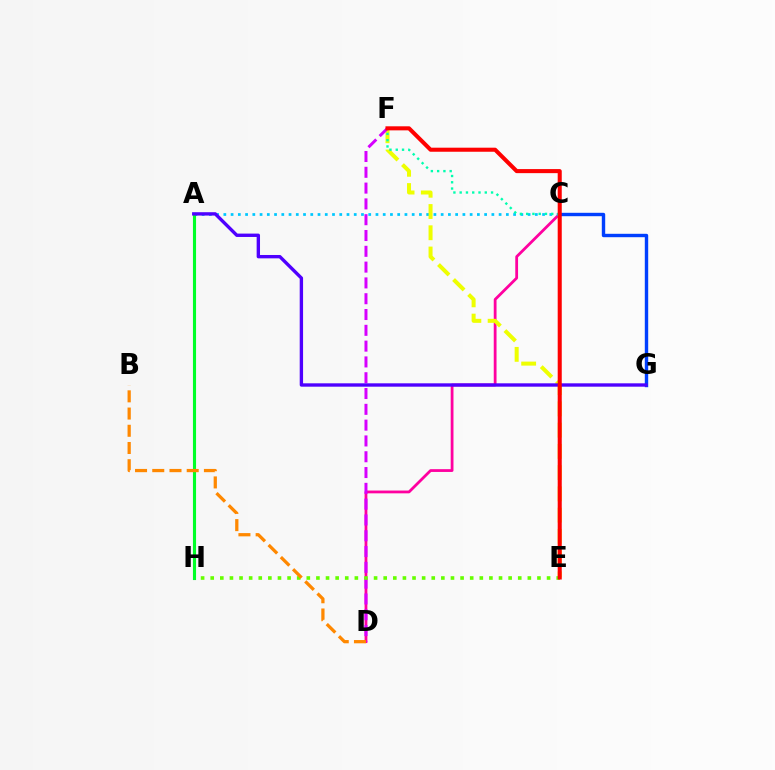{('C', 'D'): [{'color': '#ff00a0', 'line_style': 'solid', 'thickness': 2.01}], ('A', 'C'): [{'color': '#00c7ff', 'line_style': 'dotted', 'thickness': 1.97}], ('E', 'F'): [{'color': '#eeff00', 'line_style': 'dashed', 'thickness': 2.89}, {'color': '#ff0000', 'line_style': 'solid', 'thickness': 2.92}], ('D', 'F'): [{'color': '#d600ff', 'line_style': 'dashed', 'thickness': 2.15}], ('E', 'H'): [{'color': '#66ff00', 'line_style': 'dotted', 'thickness': 2.61}], ('C', 'F'): [{'color': '#00ffaf', 'line_style': 'dotted', 'thickness': 1.7}], ('A', 'H'): [{'color': '#00ff27', 'line_style': 'solid', 'thickness': 2.24}], ('C', 'G'): [{'color': '#003fff', 'line_style': 'solid', 'thickness': 2.45}], ('A', 'G'): [{'color': '#4f00ff', 'line_style': 'solid', 'thickness': 2.42}], ('B', 'D'): [{'color': '#ff8800', 'line_style': 'dashed', 'thickness': 2.34}]}